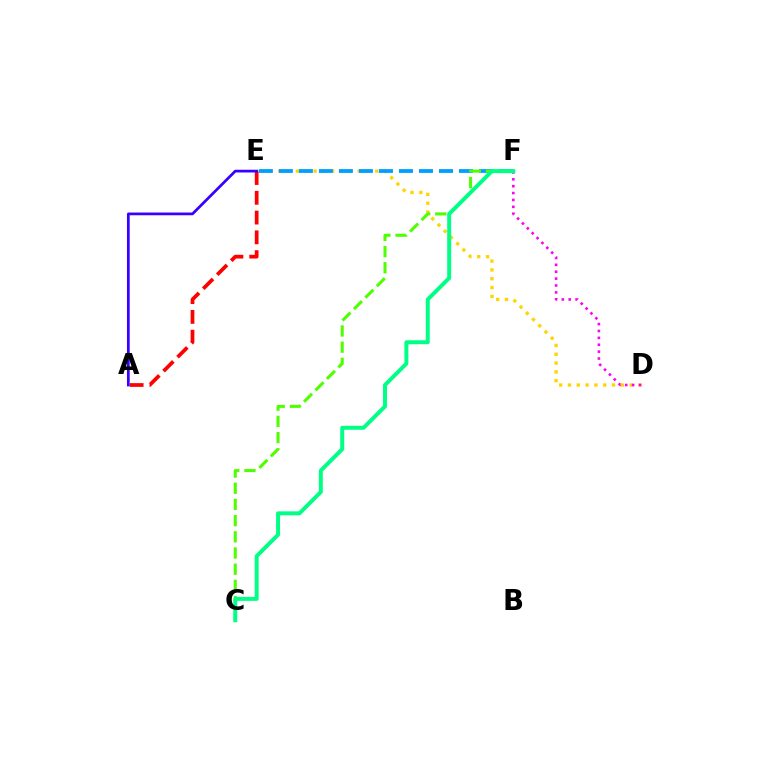{('A', 'E'): [{'color': '#ff0000', 'line_style': 'dashed', 'thickness': 2.69}, {'color': '#3700ff', 'line_style': 'solid', 'thickness': 1.97}], ('D', 'E'): [{'color': '#ffd500', 'line_style': 'dotted', 'thickness': 2.4}], ('E', 'F'): [{'color': '#009eff', 'line_style': 'dashed', 'thickness': 2.72}], ('D', 'F'): [{'color': '#ff00ed', 'line_style': 'dotted', 'thickness': 1.87}], ('C', 'F'): [{'color': '#4fff00', 'line_style': 'dashed', 'thickness': 2.2}, {'color': '#00ff86', 'line_style': 'solid', 'thickness': 2.85}]}